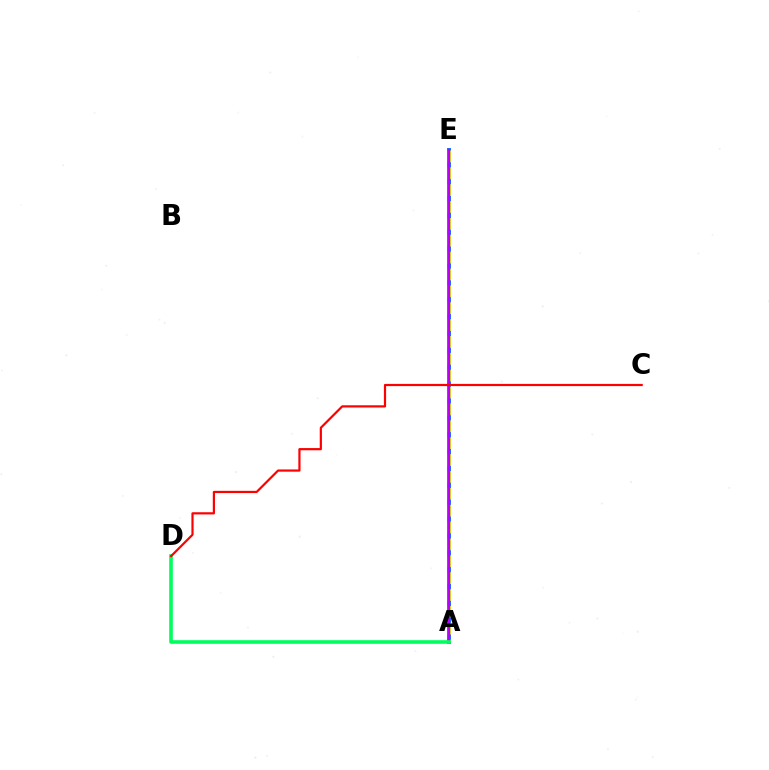{('A', 'E'): [{'color': '#0074ff', 'line_style': 'solid', 'thickness': 2.8}, {'color': '#d1ff00', 'line_style': 'dashed', 'thickness': 2.29}, {'color': '#b900ff', 'line_style': 'solid', 'thickness': 1.7}], ('A', 'D'): [{'color': '#00ff5c', 'line_style': 'solid', 'thickness': 2.61}], ('C', 'D'): [{'color': '#ff0000', 'line_style': 'solid', 'thickness': 1.58}]}